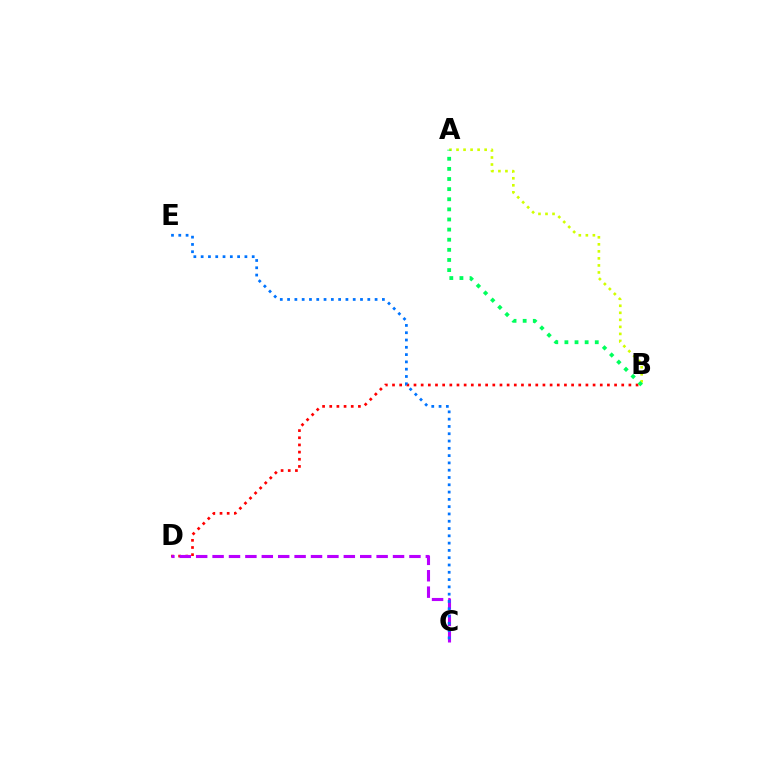{('A', 'B'): [{'color': '#d1ff00', 'line_style': 'dotted', 'thickness': 1.91}, {'color': '#00ff5c', 'line_style': 'dotted', 'thickness': 2.75}], ('B', 'D'): [{'color': '#ff0000', 'line_style': 'dotted', 'thickness': 1.95}], ('C', 'D'): [{'color': '#b900ff', 'line_style': 'dashed', 'thickness': 2.23}], ('C', 'E'): [{'color': '#0074ff', 'line_style': 'dotted', 'thickness': 1.98}]}